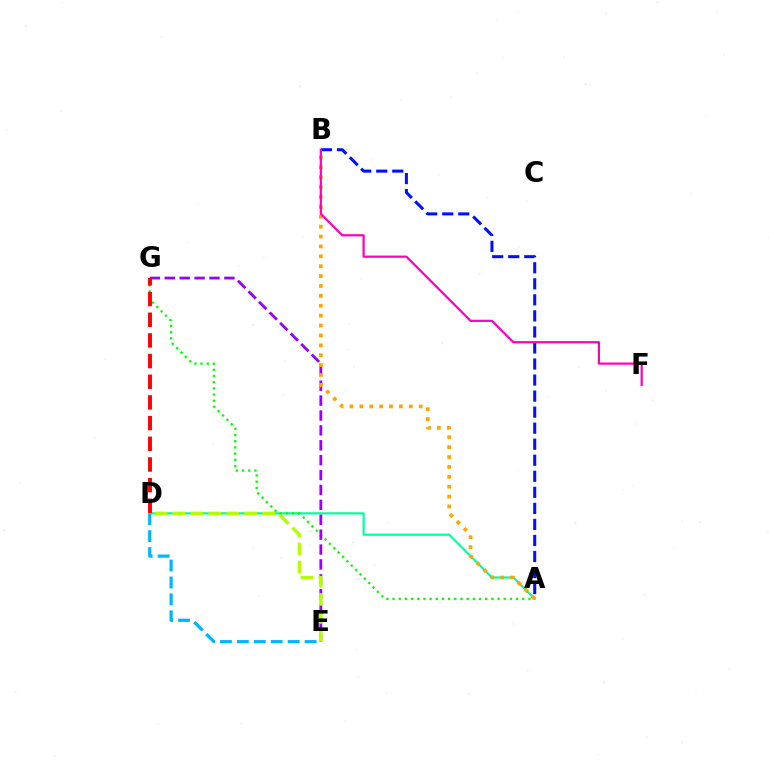{('A', 'D'): [{'color': '#00ff9d', 'line_style': 'solid', 'thickness': 1.57}], ('A', 'G'): [{'color': '#08ff00', 'line_style': 'dotted', 'thickness': 1.68}], ('E', 'G'): [{'color': '#9b00ff', 'line_style': 'dashed', 'thickness': 2.02}], ('A', 'B'): [{'color': '#ffa500', 'line_style': 'dotted', 'thickness': 2.69}, {'color': '#0010ff', 'line_style': 'dashed', 'thickness': 2.18}], ('D', 'E'): [{'color': '#00b5ff', 'line_style': 'dashed', 'thickness': 2.3}, {'color': '#b3ff00', 'line_style': 'dashed', 'thickness': 2.44}], ('B', 'F'): [{'color': '#ff00bd', 'line_style': 'solid', 'thickness': 1.6}], ('D', 'G'): [{'color': '#ff0000', 'line_style': 'dashed', 'thickness': 2.81}]}